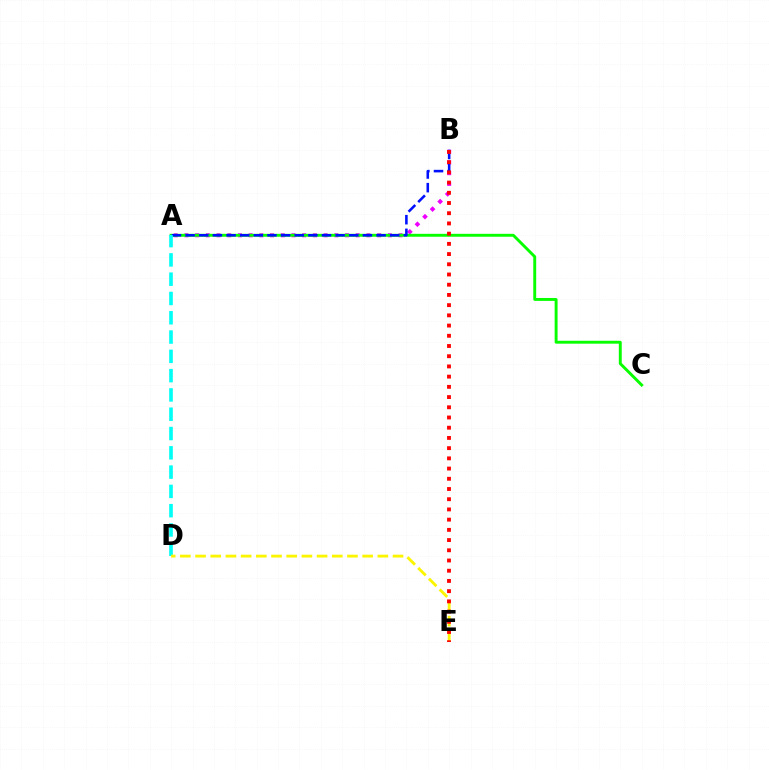{('A', 'B'): [{'color': '#ee00ff', 'line_style': 'dotted', 'thickness': 2.91}, {'color': '#0010ff', 'line_style': 'dashed', 'thickness': 1.85}], ('A', 'C'): [{'color': '#08ff00', 'line_style': 'solid', 'thickness': 2.1}], ('A', 'D'): [{'color': '#00fff6', 'line_style': 'dashed', 'thickness': 2.62}], ('D', 'E'): [{'color': '#fcf500', 'line_style': 'dashed', 'thickness': 2.06}], ('B', 'E'): [{'color': '#ff0000', 'line_style': 'dotted', 'thickness': 2.78}]}